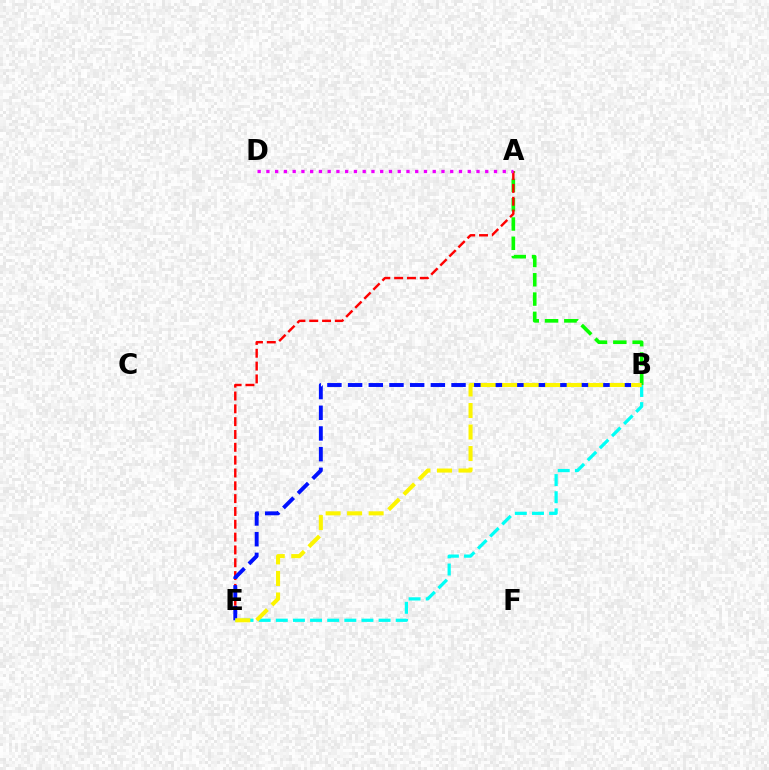{('A', 'B'): [{'color': '#08ff00', 'line_style': 'dashed', 'thickness': 2.62}], ('A', 'E'): [{'color': '#ff0000', 'line_style': 'dashed', 'thickness': 1.74}], ('A', 'D'): [{'color': '#ee00ff', 'line_style': 'dotted', 'thickness': 2.38}], ('B', 'E'): [{'color': '#0010ff', 'line_style': 'dashed', 'thickness': 2.81}, {'color': '#00fff6', 'line_style': 'dashed', 'thickness': 2.33}, {'color': '#fcf500', 'line_style': 'dashed', 'thickness': 2.92}]}